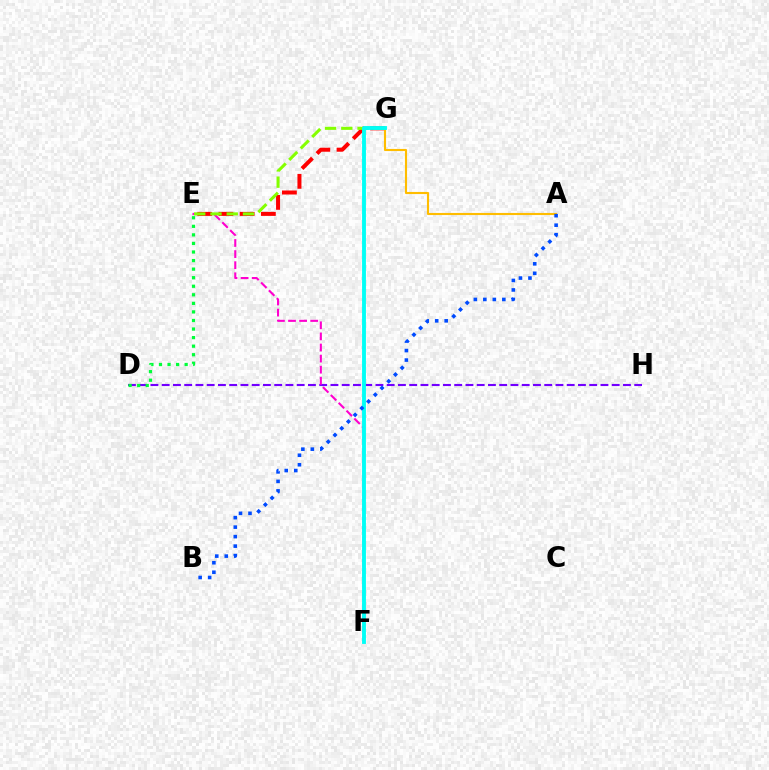{('D', 'H'): [{'color': '#7200ff', 'line_style': 'dashed', 'thickness': 1.53}], ('E', 'F'): [{'color': '#ff00cf', 'line_style': 'dashed', 'thickness': 1.51}], ('E', 'G'): [{'color': '#ff0000', 'line_style': 'dashed', 'thickness': 2.88}, {'color': '#84ff00', 'line_style': 'dashed', 'thickness': 2.21}], ('D', 'E'): [{'color': '#00ff39', 'line_style': 'dotted', 'thickness': 2.33}], ('A', 'G'): [{'color': '#ffbd00', 'line_style': 'solid', 'thickness': 1.52}], ('F', 'G'): [{'color': '#00fff6', 'line_style': 'solid', 'thickness': 2.78}], ('A', 'B'): [{'color': '#004bff', 'line_style': 'dotted', 'thickness': 2.58}]}